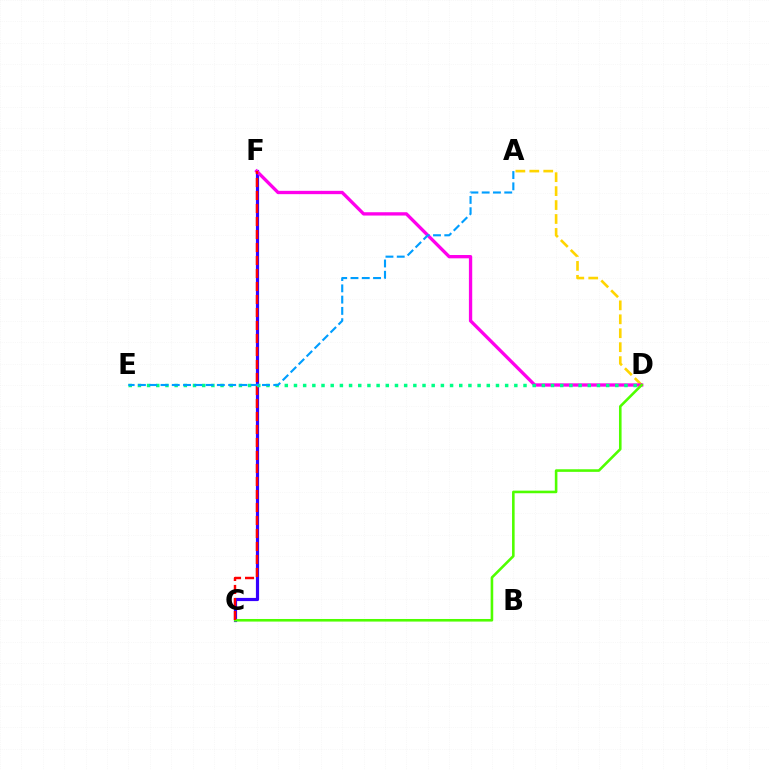{('C', 'F'): [{'color': '#3700ff', 'line_style': 'solid', 'thickness': 2.29}, {'color': '#ff0000', 'line_style': 'dashed', 'thickness': 1.77}], ('A', 'D'): [{'color': '#ffd500', 'line_style': 'dashed', 'thickness': 1.89}], ('D', 'F'): [{'color': '#ff00ed', 'line_style': 'solid', 'thickness': 2.39}], ('C', 'D'): [{'color': '#4fff00', 'line_style': 'solid', 'thickness': 1.87}], ('D', 'E'): [{'color': '#00ff86', 'line_style': 'dotted', 'thickness': 2.49}], ('A', 'E'): [{'color': '#009eff', 'line_style': 'dashed', 'thickness': 1.53}]}